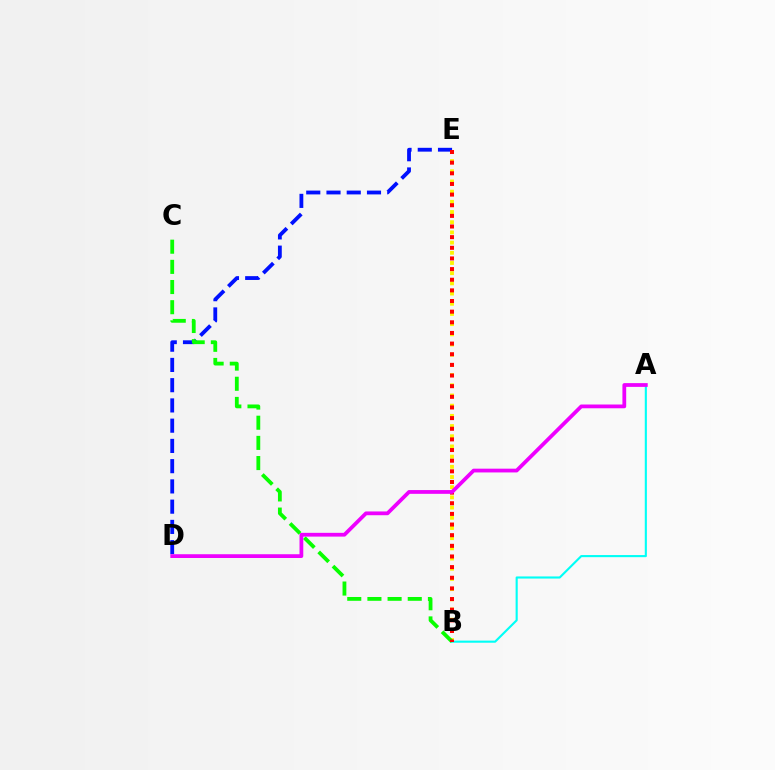{('B', 'E'): [{'color': '#fcf500', 'line_style': 'dotted', 'thickness': 2.77}, {'color': '#ff0000', 'line_style': 'dotted', 'thickness': 2.89}], ('A', 'B'): [{'color': '#00fff6', 'line_style': 'solid', 'thickness': 1.52}], ('D', 'E'): [{'color': '#0010ff', 'line_style': 'dashed', 'thickness': 2.75}], ('B', 'C'): [{'color': '#08ff00', 'line_style': 'dashed', 'thickness': 2.74}], ('A', 'D'): [{'color': '#ee00ff', 'line_style': 'solid', 'thickness': 2.71}]}